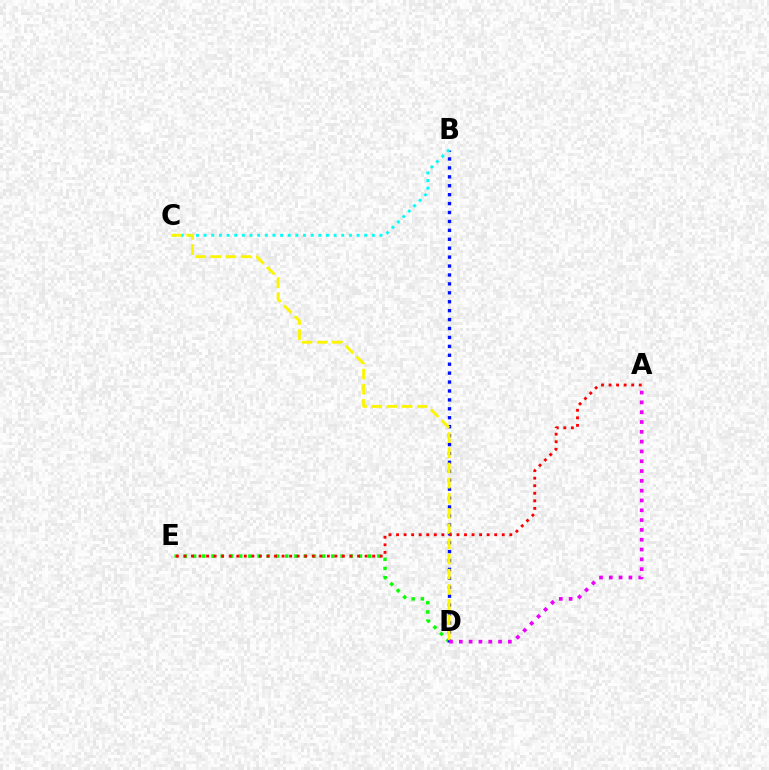{('D', 'E'): [{'color': '#08ff00', 'line_style': 'dotted', 'thickness': 2.5}], ('B', 'D'): [{'color': '#0010ff', 'line_style': 'dotted', 'thickness': 2.42}], ('B', 'C'): [{'color': '#00fff6', 'line_style': 'dotted', 'thickness': 2.08}], ('C', 'D'): [{'color': '#fcf500', 'line_style': 'dashed', 'thickness': 2.06}], ('A', 'D'): [{'color': '#ee00ff', 'line_style': 'dotted', 'thickness': 2.66}], ('A', 'E'): [{'color': '#ff0000', 'line_style': 'dotted', 'thickness': 2.05}]}